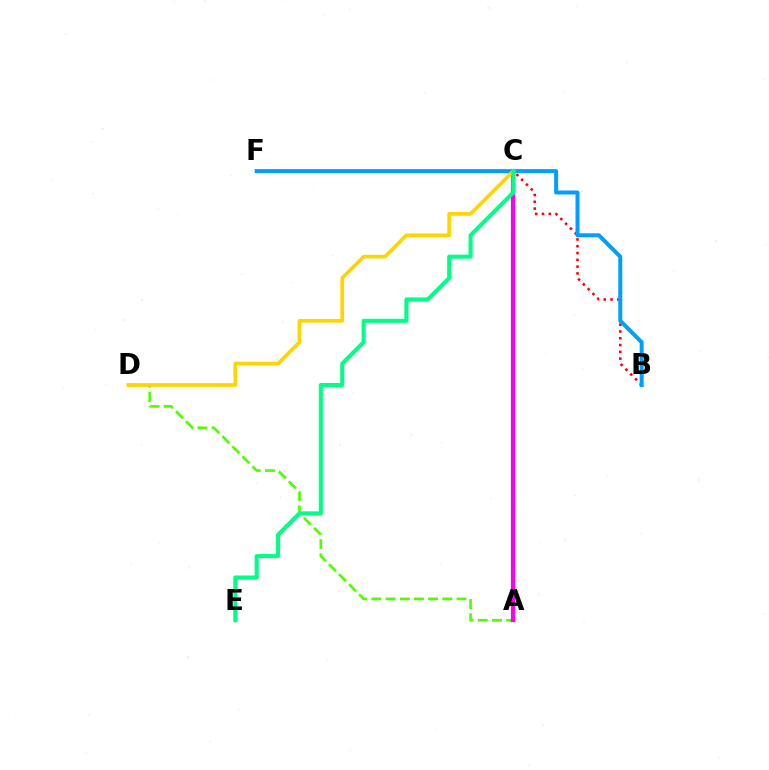{('B', 'C'): [{'color': '#ff0000', 'line_style': 'dotted', 'thickness': 1.85}], ('A', 'D'): [{'color': '#4fff00', 'line_style': 'dashed', 'thickness': 1.93}], ('B', 'F'): [{'color': '#009eff', 'line_style': 'solid', 'thickness': 2.86}], ('A', 'C'): [{'color': '#3700ff', 'line_style': 'solid', 'thickness': 3.0}, {'color': '#ff00ed', 'line_style': 'solid', 'thickness': 2.86}], ('C', 'D'): [{'color': '#ffd500', 'line_style': 'solid', 'thickness': 2.67}], ('C', 'E'): [{'color': '#00ff86', 'line_style': 'solid', 'thickness': 2.91}]}